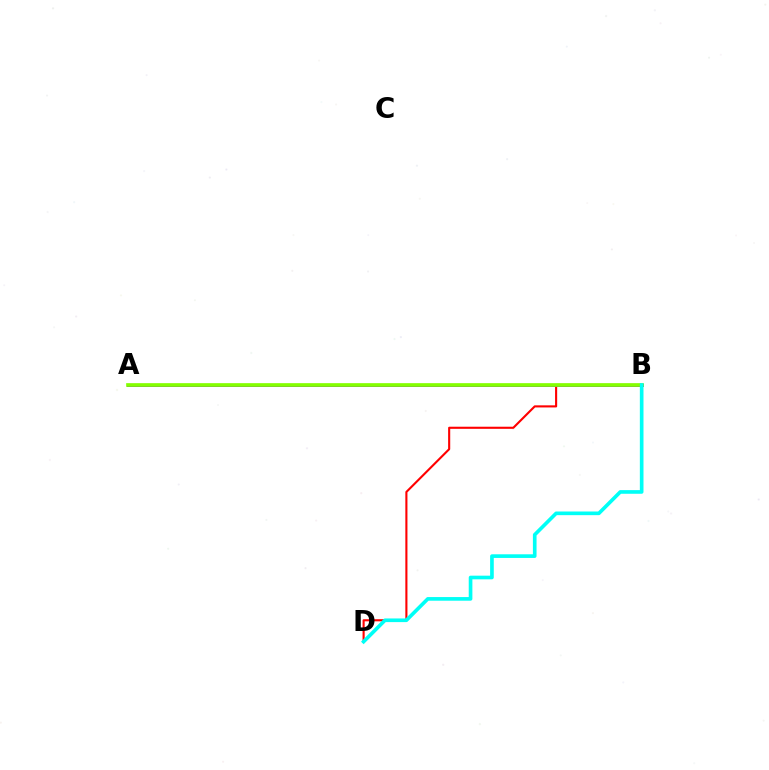{('B', 'D'): [{'color': '#ff0000', 'line_style': 'solid', 'thickness': 1.52}, {'color': '#00fff6', 'line_style': 'solid', 'thickness': 2.63}], ('A', 'B'): [{'color': '#7200ff', 'line_style': 'solid', 'thickness': 2.13}, {'color': '#84ff00', 'line_style': 'solid', 'thickness': 2.65}]}